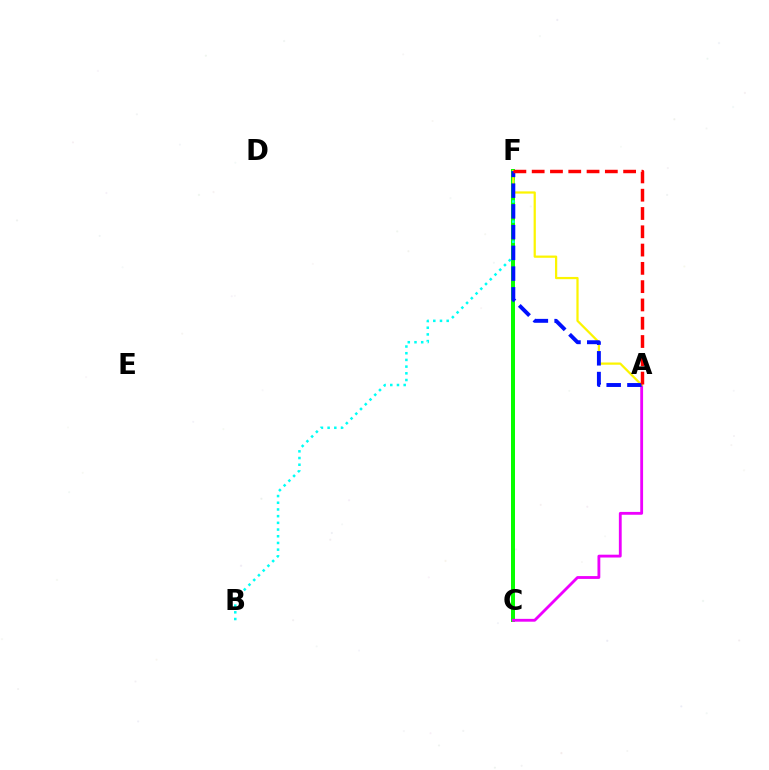{('C', 'F'): [{'color': '#08ff00', 'line_style': 'solid', 'thickness': 2.88}], ('B', 'F'): [{'color': '#00fff6', 'line_style': 'dotted', 'thickness': 1.82}], ('A', 'C'): [{'color': '#ee00ff', 'line_style': 'solid', 'thickness': 2.04}], ('A', 'F'): [{'color': '#fcf500', 'line_style': 'solid', 'thickness': 1.61}, {'color': '#0010ff', 'line_style': 'dashed', 'thickness': 2.82}, {'color': '#ff0000', 'line_style': 'dashed', 'thickness': 2.48}]}